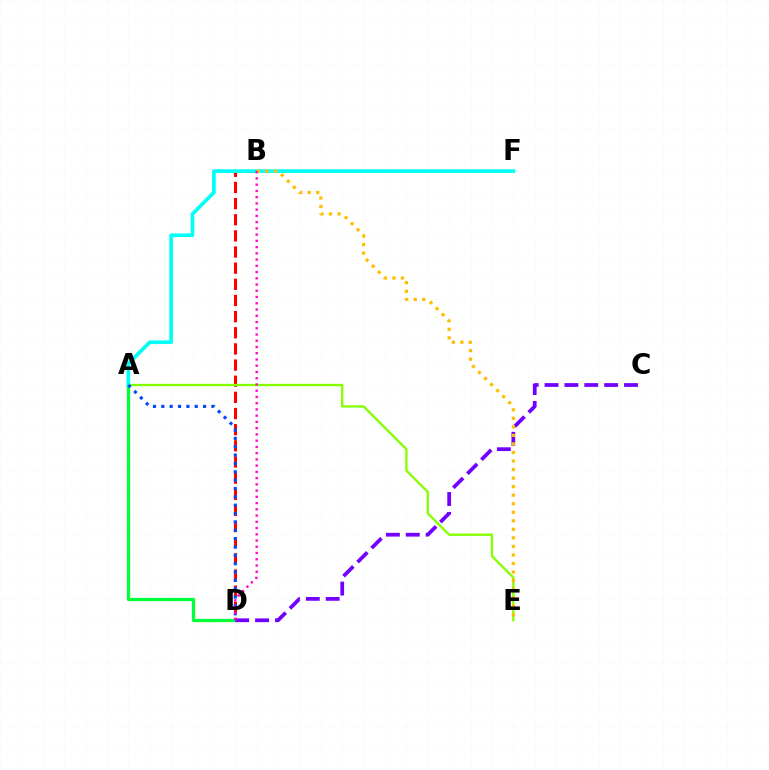{('B', 'D'): [{'color': '#ff0000', 'line_style': 'dashed', 'thickness': 2.19}, {'color': '#ff00cf', 'line_style': 'dotted', 'thickness': 1.7}], ('A', 'D'): [{'color': '#00ff39', 'line_style': 'solid', 'thickness': 2.35}, {'color': '#004bff', 'line_style': 'dotted', 'thickness': 2.27}], ('A', 'E'): [{'color': '#84ff00', 'line_style': 'solid', 'thickness': 1.68}], ('C', 'D'): [{'color': '#7200ff', 'line_style': 'dashed', 'thickness': 2.7}], ('A', 'F'): [{'color': '#00fff6', 'line_style': 'solid', 'thickness': 2.63}], ('B', 'E'): [{'color': '#ffbd00', 'line_style': 'dotted', 'thickness': 2.32}]}